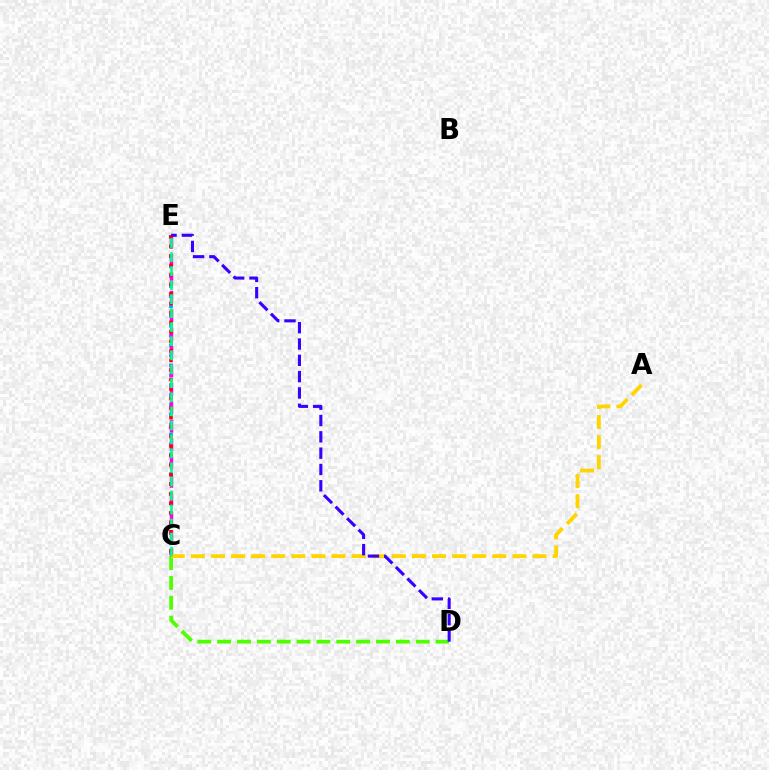{('C', 'D'): [{'color': '#4fff00', 'line_style': 'dashed', 'thickness': 2.7}], ('C', 'E'): [{'color': '#009eff', 'line_style': 'dotted', 'thickness': 2.69}, {'color': '#ff00ed', 'line_style': 'dashed', 'thickness': 2.5}, {'color': '#ff0000', 'line_style': 'dotted', 'thickness': 2.58}, {'color': '#00ff86', 'line_style': 'dashed', 'thickness': 1.91}], ('A', 'C'): [{'color': '#ffd500', 'line_style': 'dashed', 'thickness': 2.73}], ('D', 'E'): [{'color': '#3700ff', 'line_style': 'dashed', 'thickness': 2.22}]}